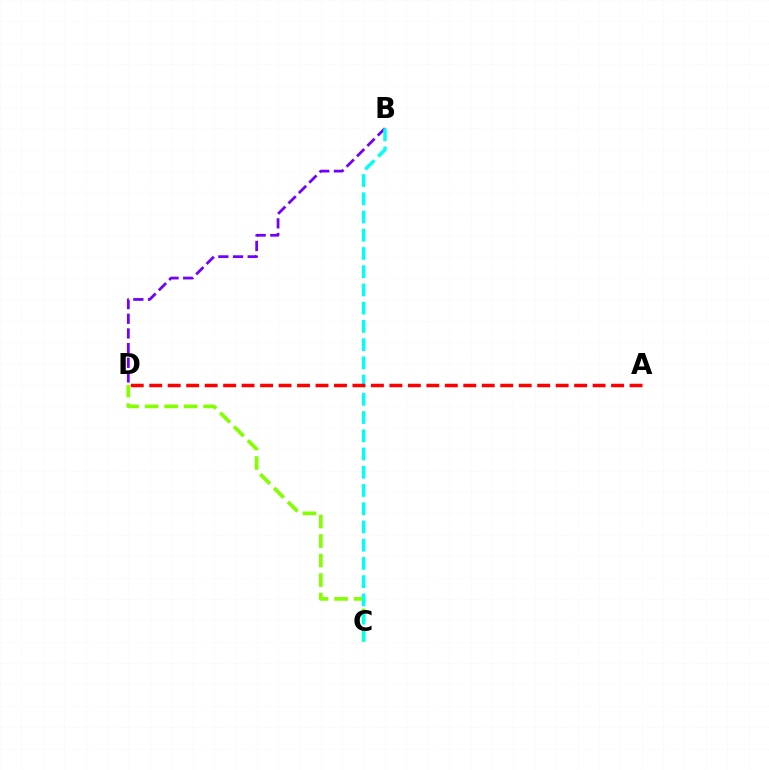{('C', 'D'): [{'color': '#84ff00', 'line_style': 'dashed', 'thickness': 2.65}], ('B', 'D'): [{'color': '#7200ff', 'line_style': 'dashed', 'thickness': 1.99}], ('B', 'C'): [{'color': '#00fff6', 'line_style': 'dashed', 'thickness': 2.48}], ('A', 'D'): [{'color': '#ff0000', 'line_style': 'dashed', 'thickness': 2.51}]}